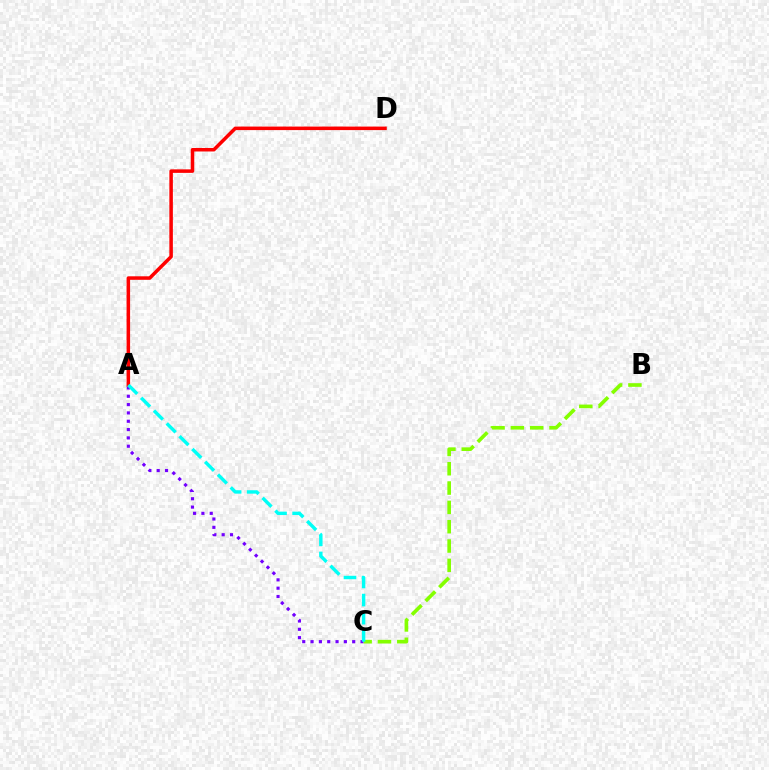{('A', 'C'): [{'color': '#7200ff', 'line_style': 'dotted', 'thickness': 2.26}, {'color': '#00fff6', 'line_style': 'dashed', 'thickness': 2.46}], ('A', 'D'): [{'color': '#ff0000', 'line_style': 'solid', 'thickness': 2.54}], ('B', 'C'): [{'color': '#84ff00', 'line_style': 'dashed', 'thickness': 2.63}]}